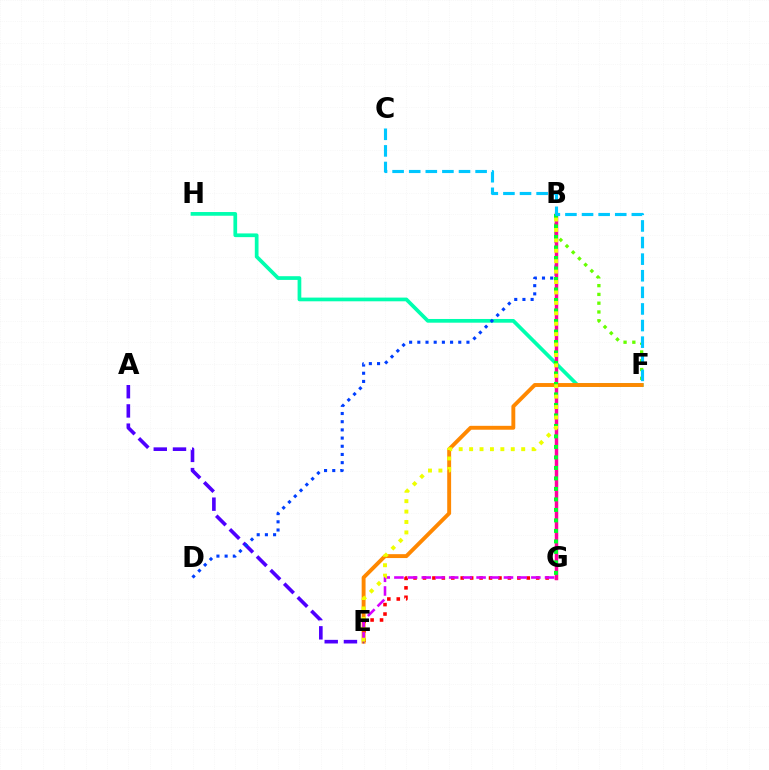{('F', 'H'): [{'color': '#00ffaf', 'line_style': 'solid', 'thickness': 2.67}], ('E', 'F'): [{'color': '#ff8800', 'line_style': 'solid', 'thickness': 2.81}], ('A', 'E'): [{'color': '#4f00ff', 'line_style': 'dashed', 'thickness': 2.61}], ('B', 'D'): [{'color': '#003fff', 'line_style': 'dotted', 'thickness': 2.22}], ('E', 'G'): [{'color': '#ff0000', 'line_style': 'dotted', 'thickness': 2.56}, {'color': '#d600ff', 'line_style': 'dashed', 'thickness': 1.86}], ('B', 'F'): [{'color': '#66ff00', 'line_style': 'dotted', 'thickness': 2.39}], ('B', 'G'): [{'color': '#ff00a0', 'line_style': 'solid', 'thickness': 2.5}, {'color': '#00ff27', 'line_style': 'dotted', 'thickness': 2.85}], ('C', 'F'): [{'color': '#00c7ff', 'line_style': 'dashed', 'thickness': 2.26}], ('B', 'E'): [{'color': '#eeff00', 'line_style': 'dotted', 'thickness': 2.83}]}